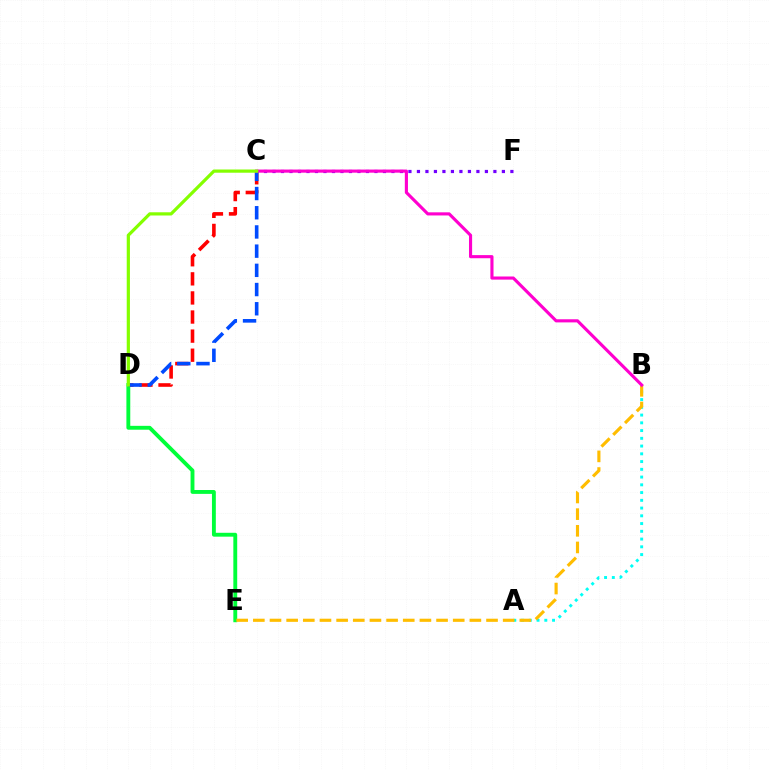{('C', 'D'): [{'color': '#ff0000', 'line_style': 'dashed', 'thickness': 2.59}, {'color': '#004bff', 'line_style': 'dashed', 'thickness': 2.61}, {'color': '#84ff00', 'line_style': 'solid', 'thickness': 2.31}], ('C', 'F'): [{'color': '#7200ff', 'line_style': 'dotted', 'thickness': 2.31}], ('A', 'B'): [{'color': '#00fff6', 'line_style': 'dotted', 'thickness': 2.11}], ('D', 'E'): [{'color': '#00ff39', 'line_style': 'solid', 'thickness': 2.78}], ('B', 'E'): [{'color': '#ffbd00', 'line_style': 'dashed', 'thickness': 2.26}], ('B', 'C'): [{'color': '#ff00cf', 'line_style': 'solid', 'thickness': 2.25}]}